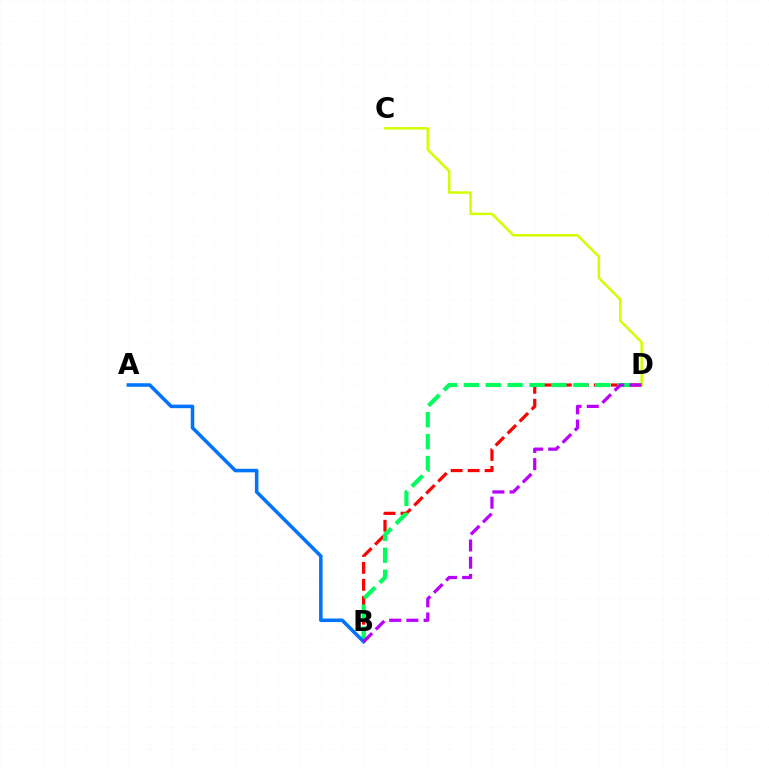{('C', 'D'): [{'color': '#d1ff00', 'line_style': 'solid', 'thickness': 1.81}], ('B', 'D'): [{'color': '#ff0000', 'line_style': 'dashed', 'thickness': 2.31}, {'color': '#00ff5c', 'line_style': 'dashed', 'thickness': 2.98}, {'color': '#b900ff', 'line_style': 'dashed', 'thickness': 2.34}], ('A', 'B'): [{'color': '#0074ff', 'line_style': 'solid', 'thickness': 2.55}]}